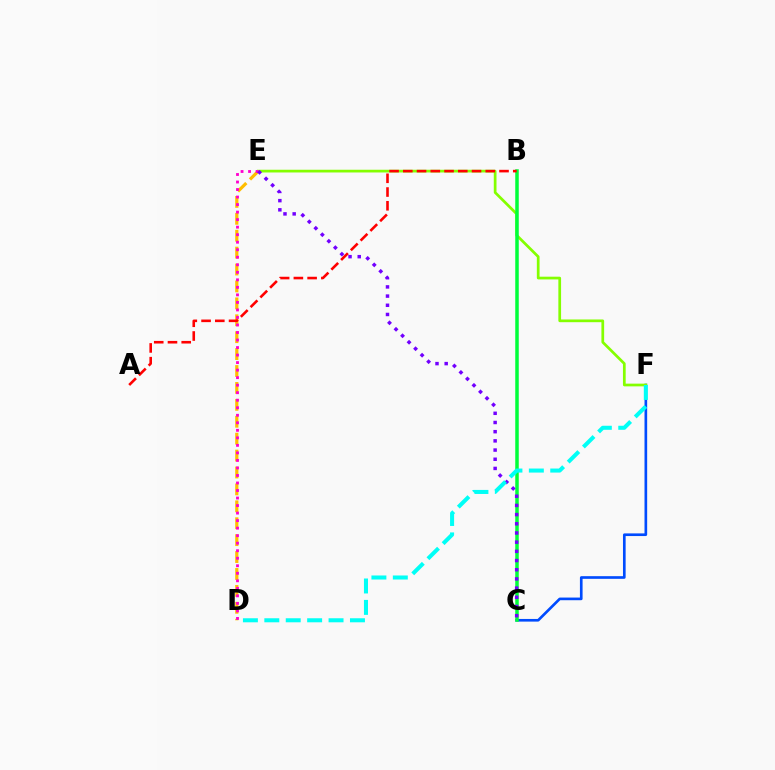{('C', 'F'): [{'color': '#004bff', 'line_style': 'solid', 'thickness': 1.91}], ('E', 'F'): [{'color': '#84ff00', 'line_style': 'solid', 'thickness': 1.96}], ('B', 'C'): [{'color': '#00ff39', 'line_style': 'solid', 'thickness': 2.53}], ('D', 'E'): [{'color': '#ffbd00', 'line_style': 'dashed', 'thickness': 2.3}, {'color': '#ff00cf', 'line_style': 'dotted', 'thickness': 2.04}], ('C', 'E'): [{'color': '#7200ff', 'line_style': 'dotted', 'thickness': 2.5}], ('A', 'B'): [{'color': '#ff0000', 'line_style': 'dashed', 'thickness': 1.87}], ('D', 'F'): [{'color': '#00fff6', 'line_style': 'dashed', 'thickness': 2.91}]}